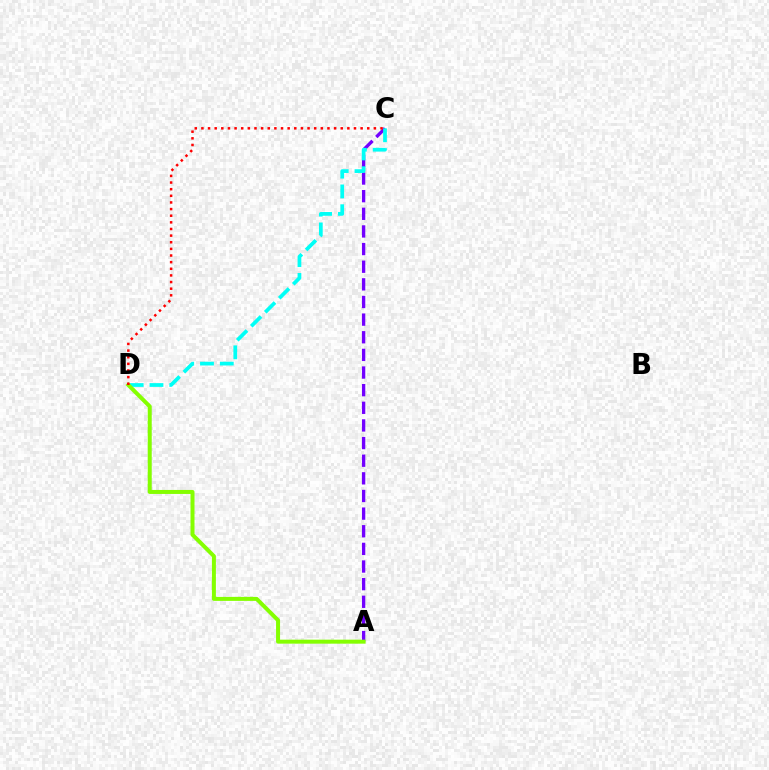{('A', 'C'): [{'color': '#7200ff', 'line_style': 'dashed', 'thickness': 2.4}], ('C', 'D'): [{'color': '#00fff6', 'line_style': 'dashed', 'thickness': 2.69}, {'color': '#ff0000', 'line_style': 'dotted', 'thickness': 1.8}], ('A', 'D'): [{'color': '#84ff00', 'line_style': 'solid', 'thickness': 2.88}]}